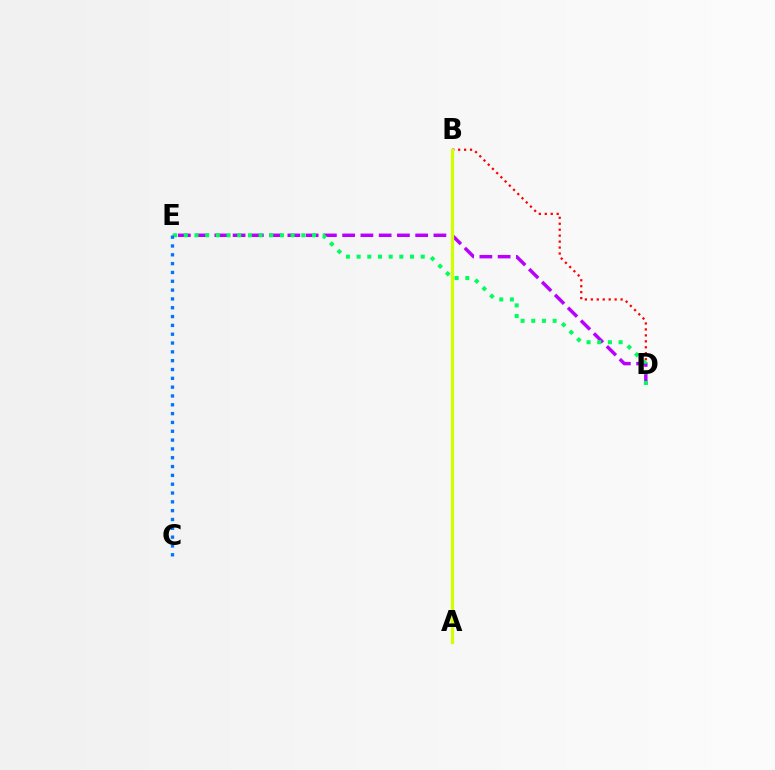{('B', 'D'): [{'color': '#ff0000', 'line_style': 'dotted', 'thickness': 1.62}], ('D', 'E'): [{'color': '#b900ff', 'line_style': 'dashed', 'thickness': 2.48}, {'color': '#00ff5c', 'line_style': 'dotted', 'thickness': 2.9}], ('C', 'E'): [{'color': '#0074ff', 'line_style': 'dotted', 'thickness': 2.4}], ('A', 'B'): [{'color': '#d1ff00', 'line_style': 'solid', 'thickness': 2.35}]}